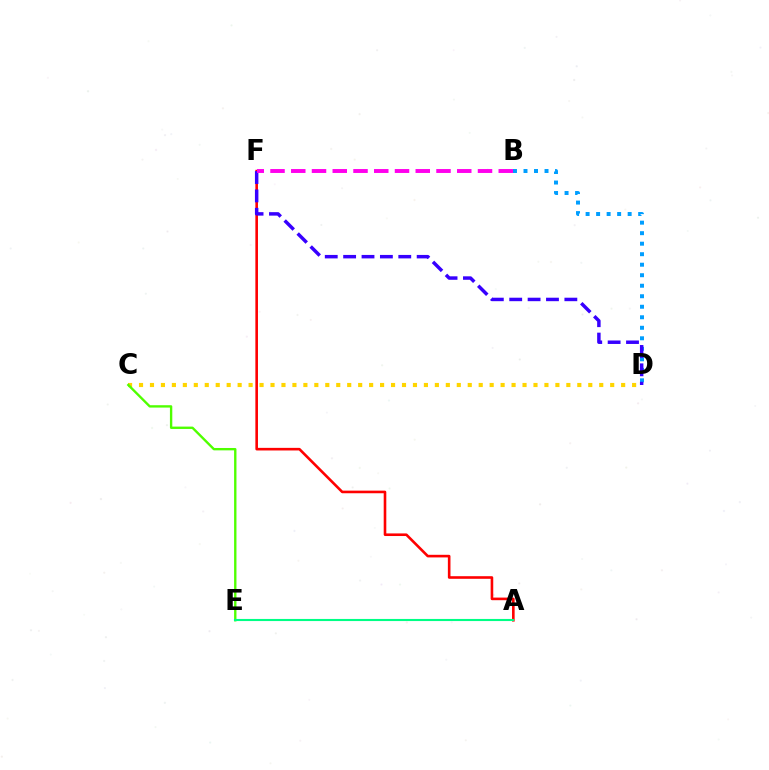{('A', 'F'): [{'color': '#ff0000', 'line_style': 'solid', 'thickness': 1.88}], ('C', 'D'): [{'color': '#ffd500', 'line_style': 'dotted', 'thickness': 2.98}], ('B', 'D'): [{'color': '#009eff', 'line_style': 'dotted', 'thickness': 2.86}], ('D', 'F'): [{'color': '#3700ff', 'line_style': 'dashed', 'thickness': 2.5}], ('C', 'E'): [{'color': '#4fff00', 'line_style': 'solid', 'thickness': 1.7}], ('A', 'E'): [{'color': '#00ff86', 'line_style': 'solid', 'thickness': 1.52}], ('B', 'F'): [{'color': '#ff00ed', 'line_style': 'dashed', 'thickness': 2.82}]}